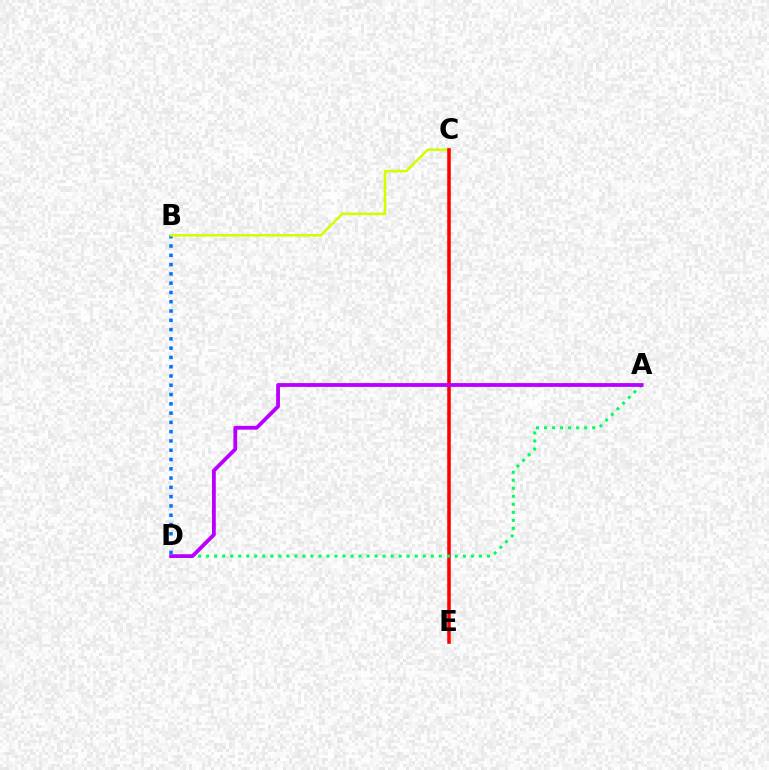{('B', 'D'): [{'color': '#0074ff', 'line_style': 'dotted', 'thickness': 2.52}], ('B', 'C'): [{'color': '#d1ff00', 'line_style': 'solid', 'thickness': 1.85}], ('C', 'E'): [{'color': '#ff0000', 'line_style': 'solid', 'thickness': 2.55}], ('A', 'D'): [{'color': '#00ff5c', 'line_style': 'dotted', 'thickness': 2.18}, {'color': '#b900ff', 'line_style': 'solid', 'thickness': 2.74}]}